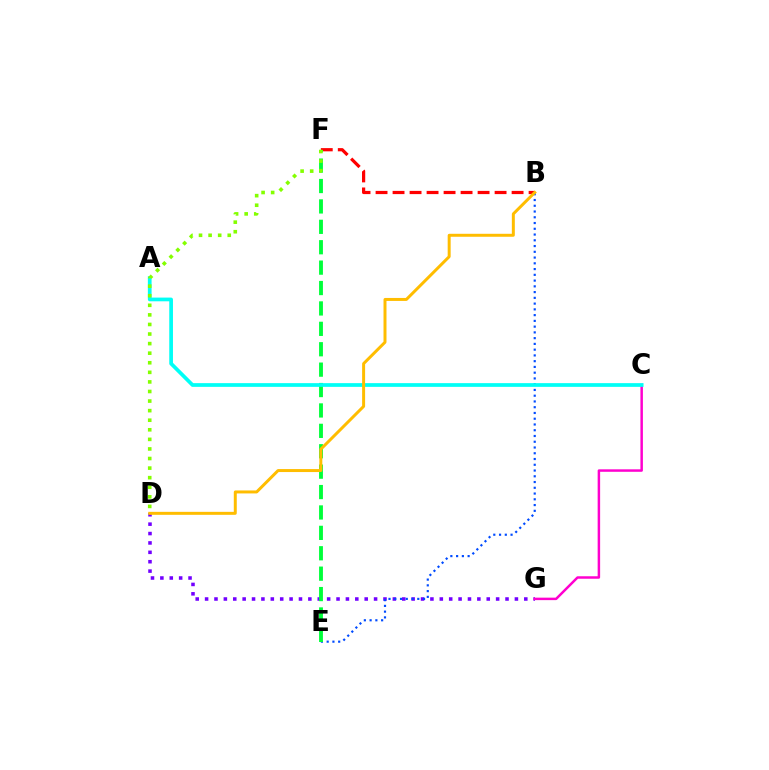{('B', 'F'): [{'color': '#ff0000', 'line_style': 'dashed', 'thickness': 2.31}], ('D', 'G'): [{'color': '#7200ff', 'line_style': 'dotted', 'thickness': 2.55}], ('C', 'G'): [{'color': '#ff00cf', 'line_style': 'solid', 'thickness': 1.79}], ('B', 'E'): [{'color': '#004bff', 'line_style': 'dotted', 'thickness': 1.56}], ('E', 'F'): [{'color': '#00ff39', 'line_style': 'dashed', 'thickness': 2.77}], ('A', 'C'): [{'color': '#00fff6', 'line_style': 'solid', 'thickness': 2.68}], ('B', 'D'): [{'color': '#ffbd00', 'line_style': 'solid', 'thickness': 2.15}], ('D', 'F'): [{'color': '#84ff00', 'line_style': 'dotted', 'thickness': 2.6}]}